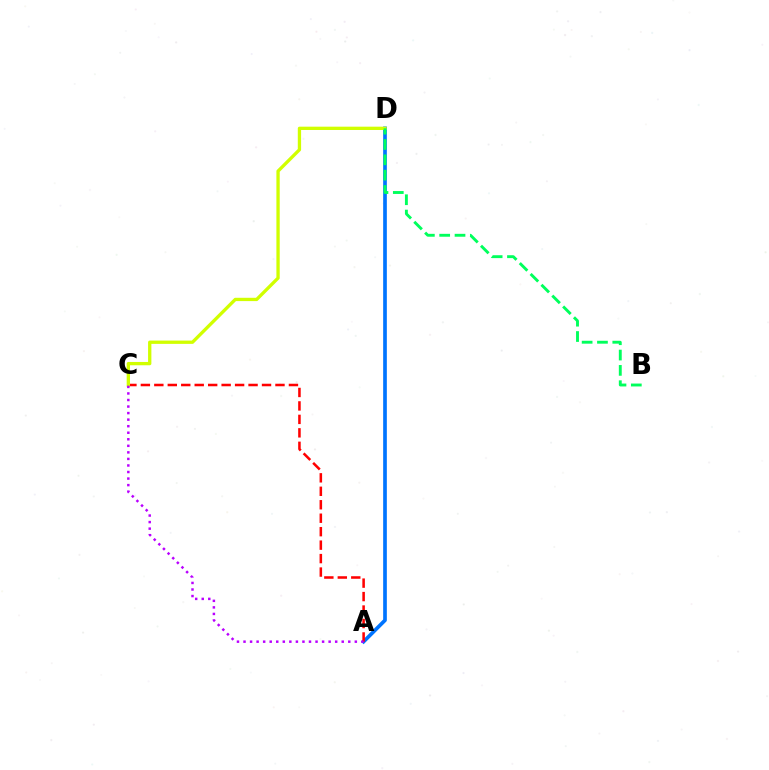{('A', 'D'): [{'color': '#0074ff', 'line_style': 'solid', 'thickness': 2.65}], ('A', 'C'): [{'color': '#ff0000', 'line_style': 'dashed', 'thickness': 1.83}, {'color': '#b900ff', 'line_style': 'dotted', 'thickness': 1.78}], ('C', 'D'): [{'color': '#d1ff00', 'line_style': 'solid', 'thickness': 2.38}], ('B', 'D'): [{'color': '#00ff5c', 'line_style': 'dashed', 'thickness': 2.08}]}